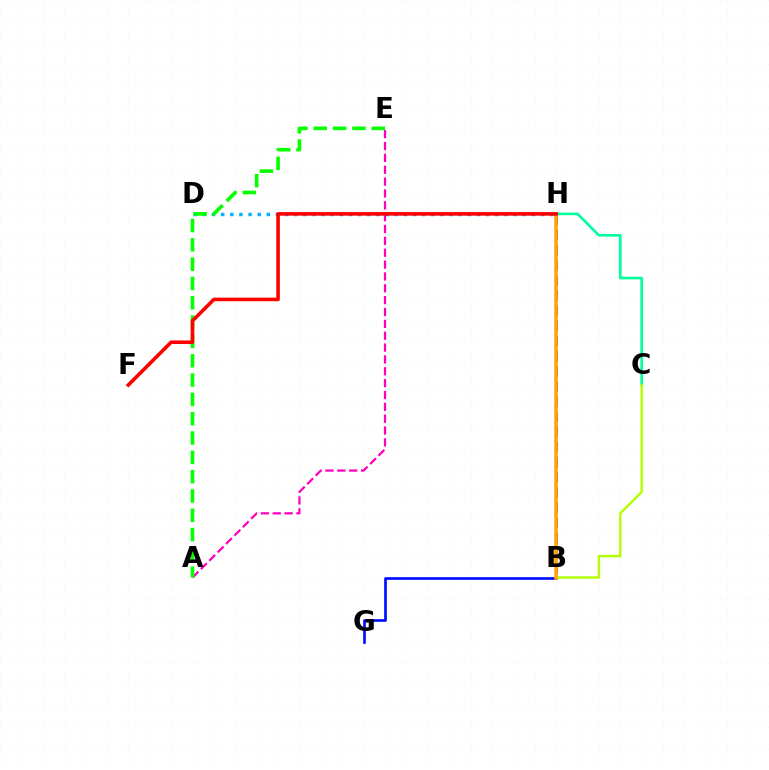{('B', 'G'): [{'color': '#0010ff', 'line_style': 'solid', 'thickness': 1.94}], ('B', 'H'): [{'color': '#9b00ff', 'line_style': 'dashed', 'thickness': 2.06}, {'color': '#ffa500', 'line_style': 'solid', 'thickness': 2.53}], ('A', 'E'): [{'color': '#ff00bd', 'line_style': 'dashed', 'thickness': 1.61}, {'color': '#08ff00', 'line_style': 'dashed', 'thickness': 2.62}], ('C', 'H'): [{'color': '#00ff9d', 'line_style': 'solid', 'thickness': 1.89}], ('B', 'C'): [{'color': '#b3ff00', 'line_style': 'solid', 'thickness': 1.74}], ('D', 'H'): [{'color': '#00b5ff', 'line_style': 'dotted', 'thickness': 2.48}], ('F', 'H'): [{'color': '#ff0000', 'line_style': 'solid', 'thickness': 2.59}]}